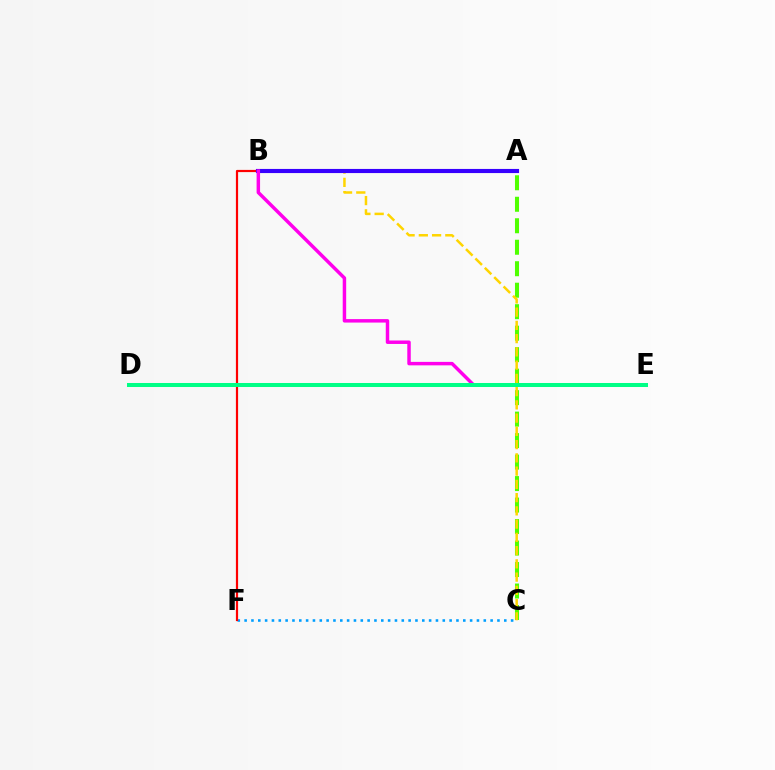{('C', 'F'): [{'color': '#009eff', 'line_style': 'dotted', 'thickness': 1.86}], ('B', 'F'): [{'color': '#ff0000', 'line_style': 'solid', 'thickness': 1.58}], ('A', 'C'): [{'color': '#4fff00', 'line_style': 'dashed', 'thickness': 2.92}], ('B', 'C'): [{'color': '#ffd500', 'line_style': 'dashed', 'thickness': 1.8}], ('A', 'B'): [{'color': '#3700ff', 'line_style': 'solid', 'thickness': 2.97}], ('B', 'E'): [{'color': '#ff00ed', 'line_style': 'solid', 'thickness': 2.49}], ('D', 'E'): [{'color': '#00ff86', 'line_style': 'solid', 'thickness': 2.89}]}